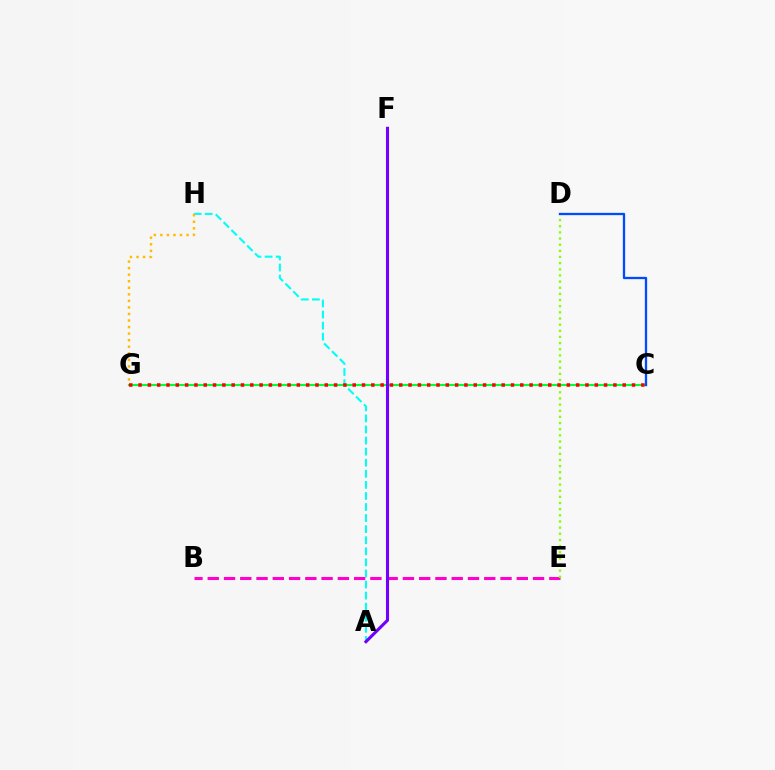{('A', 'H'): [{'color': '#00fff6', 'line_style': 'dashed', 'thickness': 1.5}], ('G', 'H'): [{'color': '#ffbd00', 'line_style': 'dotted', 'thickness': 1.78}], ('C', 'G'): [{'color': '#00ff39', 'line_style': 'solid', 'thickness': 1.51}, {'color': '#ff0000', 'line_style': 'dotted', 'thickness': 2.53}], ('B', 'E'): [{'color': '#ff00cf', 'line_style': 'dashed', 'thickness': 2.21}], ('D', 'E'): [{'color': '#84ff00', 'line_style': 'dotted', 'thickness': 1.67}], ('A', 'F'): [{'color': '#7200ff', 'line_style': 'solid', 'thickness': 2.23}], ('C', 'D'): [{'color': '#004bff', 'line_style': 'solid', 'thickness': 1.66}]}